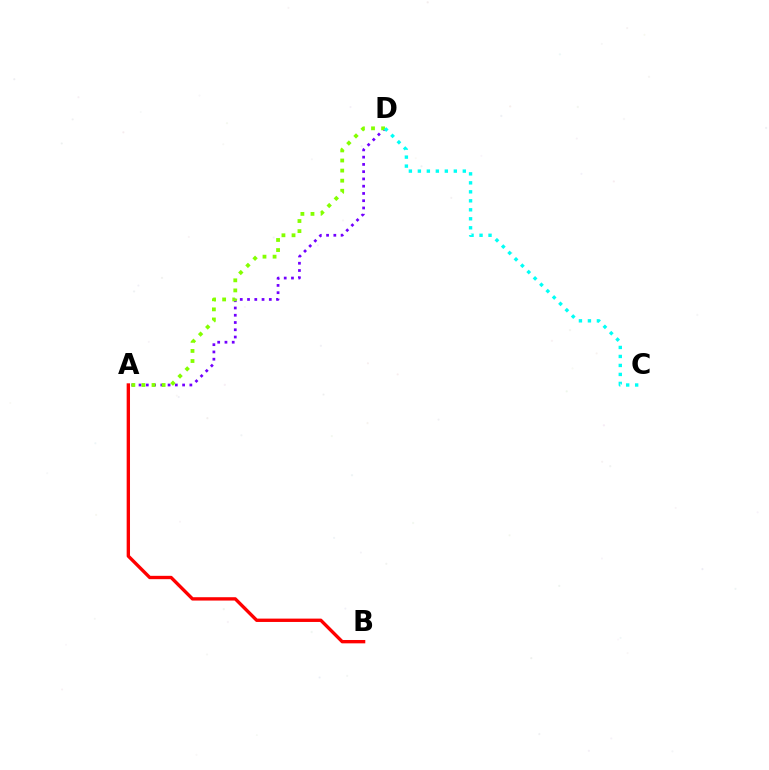{('A', 'B'): [{'color': '#ff0000', 'line_style': 'solid', 'thickness': 2.41}], ('A', 'D'): [{'color': '#7200ff', 'line_style': 'dotted', 'thickness': 1.97}, {'color': '#84ff00', 'line_style': 'dotted', 'thickness': 2.74}], ('C', 'D'): [{'color': '#00fff6', 'line_style': 'dotted', 'thickness': 2.44}]}